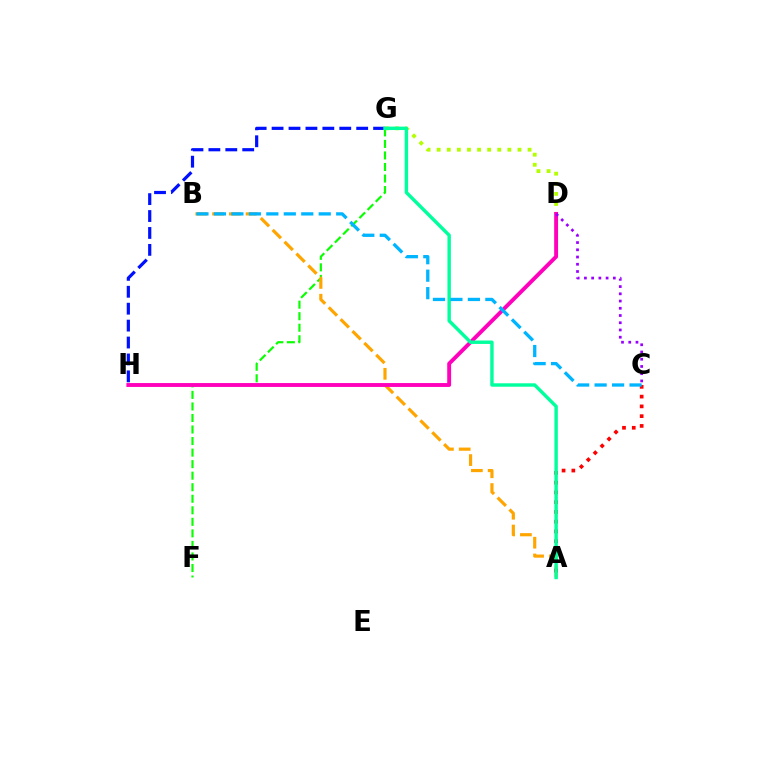{('F', 'G'): [{'color': '#08ff00', 'line_style': 'dashed', 'thickness': 1.57}], ('G', 'H'): [{'color': '#0010ff', 'line_style': 'dashed', 'thickness': 2.3}], ('A', 'B'): [{'color': '#ffa500', 'line_style': 'dashed', 'thickness': 2.28}], ('A', 'C'): [{'color': '#ff0000', 'line_style': 'dotted', 'thickness': 2.65}], ('D', 'G'): [{'color': '#b3ff00', 'line_style': 'dotted', 'thickness': 2.74}], ('D', 'H'): [{'color': '#ff00bd', 'line_style': 'solid', 'thickness': 2.8}], ('A', 'G'): [{'color': '#00ff9d', 'line_style': 'solid', 'thickness': 2.46}], ('C', 'D'): [{'color': '#9b00ff', 'line_style': 'dotted', 'thickness': 1.97}], ('B', 'C'): [{'color': '#00b5ff', 'line_style': 'dashed', 'thickness': 2.37}]}